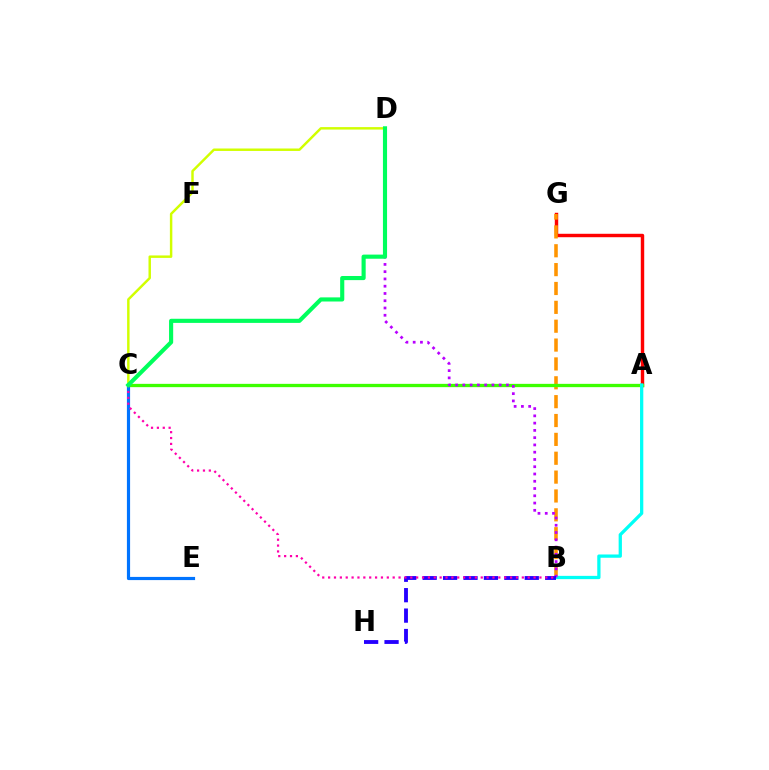{('A', 'G'): [{'color': '#ff0000', 'line_style': 'solid', 'thickness': 2.47}], ('B', 'G'): [{'color': '#ff9400', 'line_style': 'dashed', 'thickness': 2.56}], ('A', 'C'): [{'color': '#3dff00', 'line_style': 'solid', 'thickness': 2.38}], ('A', 'B'): [{'color': '#00fff6', 'line_style': 'solid', 'thickness': 2.36}], ('C', 'E'): [{'color': '#0074ff', 'line_style': 'solid', 'thickness': 2.29}], ('C', 'D'): [{'color': '#d1ff00', 'line_style': 'solid', 'thickness': 1.77}, {'color': '#00ff5c', 'line_style': 'solid', 'thickness': 2.97}], ('B', 'D'): [{'color': '#b900ff', 'line_style': 'dotted', 'thickness': 1.97}], ('B', 'H'): [{'color': '#2500ff', 'line_style': 'dashed', 'thickness': 2.77}], ('B', 'C'): [{'color': '#ff00ac', 'line_style': 'dotted', 'thickness': 1.59}]}